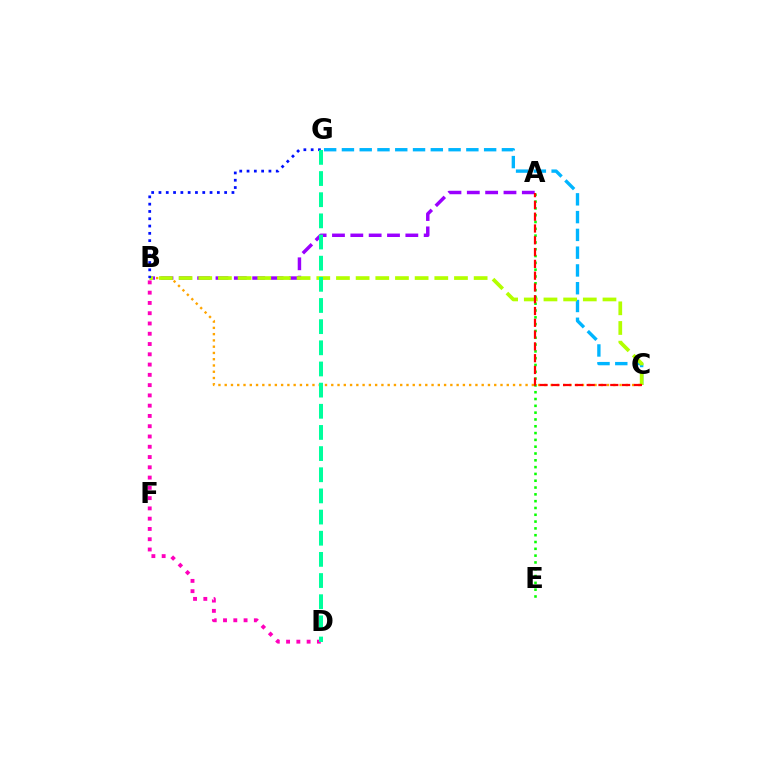{('B', 'C'): [{'color': '#ffa500', 'line_style': 'dotted', 'thickness': 1.7}, {'color': '#b3ff00', 'line_style': 'dashed', 'thickness': 2.67}], ('C', 'G'): [{'color': '#00b5ff', 'line_style': 'dashed', 'thickness': 2.41}], ('A', 'B'): [{'color': '#9b00ff', 'line_style': 'dashed', 'thickness': 2.49}], ('A', 'E'): [{'color': '#08ff00', 'line_style': 'dotted', 'thickness': 1.85}], ('B', 'D'): [{'color': '#ff00bd', 'line_style': 'dotted', 'thickness': 2.79}], ('B', 'G'): [{'color': '#0010ff', 'line_style': 'dotted', 'thickness': 1.98}], ('A', 'C'): [{'color': '#ff0000', 'line_style': 'dashed', 'thickness': 1.6}], ('D', 'G'): [{'color': '#00ff9d', 'line_style': 'dashed', 'thickness': 2.87}]}